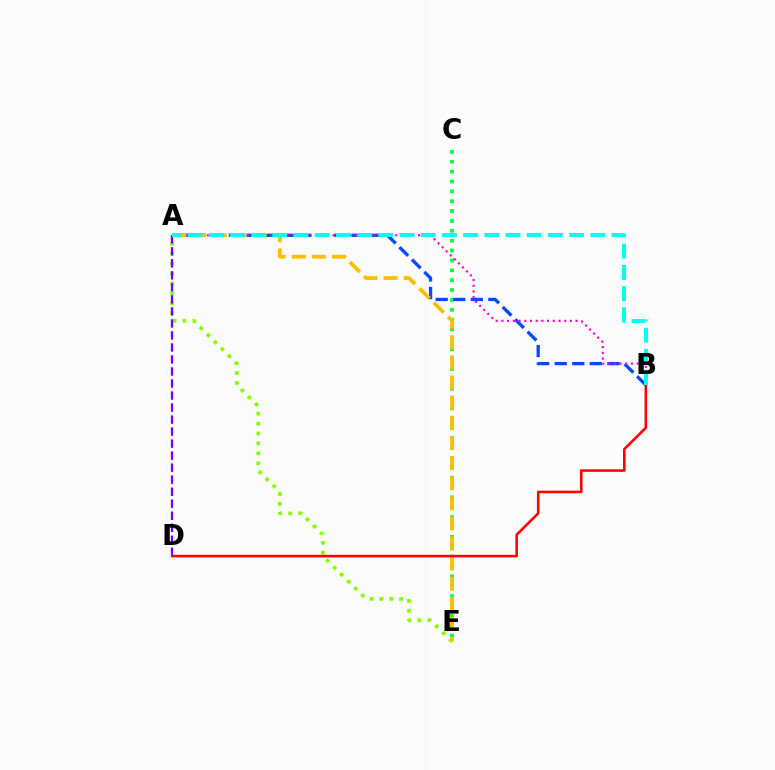{('C', 'E'): [{'color': '#00ff39', 'line_style': 'dotted', 'thickness': 2.68}], ('A', 'E'): [{'color': '#84ff00', 'line_style': 'dotted', 'thickness': 2.69}, {'color': '#ffbd00', 'line_style': 'dashed', 'thickness': 2.73}], ('A', 'B'): [{'color': '#004bff', 'line_style': 'dashed', 'thickness': 2.39}, {'color': '#ff00cf', 'line_style': 'dotted', 'thickness': 1.55}, {'color': '#00fff6', 'line_style': 'dashed', 'thickness': 2.88}], ('A', 'D'): [{'color': '#7200ff', 'line_style': 'dashed', 'thickness': 1.63}], ('B', 'D'): [{'color': '#ff0000', 'line_style': 'solid', 'thickness': 1.85}]}